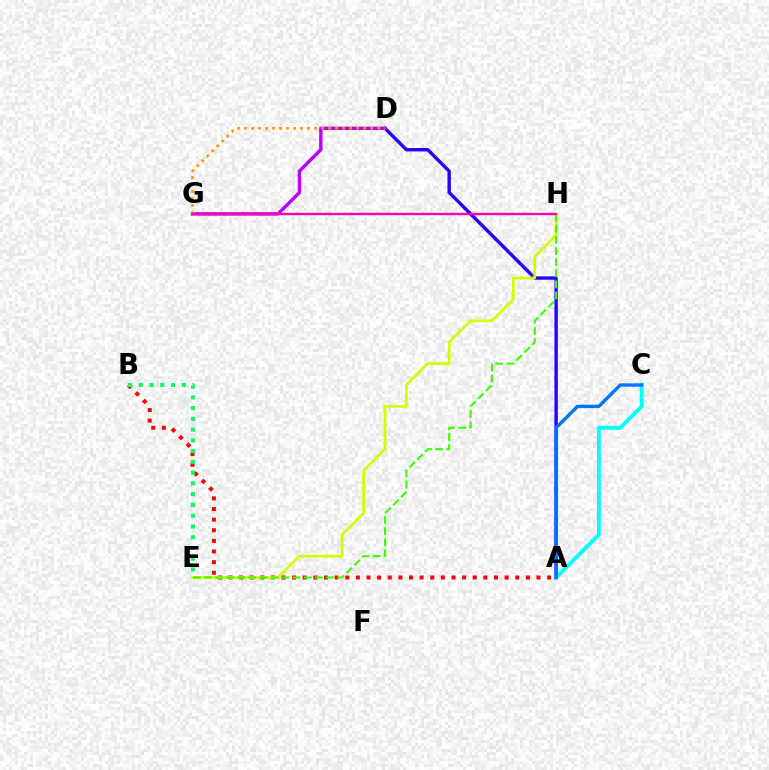{('A', 'D'): [{'color': '#2500ff', 'line_style': 'solid', 'thickness': 2.44}], ('A', 'B'): [{'color': '#ff0000', 'line_style': 'dotted', 'thickness': 2.89}], ('E', 'H'): [{'color': '#d1ff00', 'line_style': 'solid', 'thickness': 1.99}, {'color': '#3dff00', 'line_style': 'dashed', 'thickness': 1.51}], ('A', 'C'): [{'color': '#00fff6', 'line_style': 'solid', 'thickness': 2.77}, {'color': '#0074ff', 'line_style': 'solid', 'thickness': 2.43}], ('B', 'E'): [{'color': '#00ff5c', 'line_style': 'dotted', 'thickness': 2.92}], ('D', 'G'): [{'color': '#b900ff', 'line_style': 'solid', 'thickness': 2.44}, {'color': '#ff9400', 'line_style': 'dotted', 'thickness': 1.9}], ('G', 'H'): [{'color': '#ff00ac', 'line_style': 'solid', 'thickness': 1.7}]}